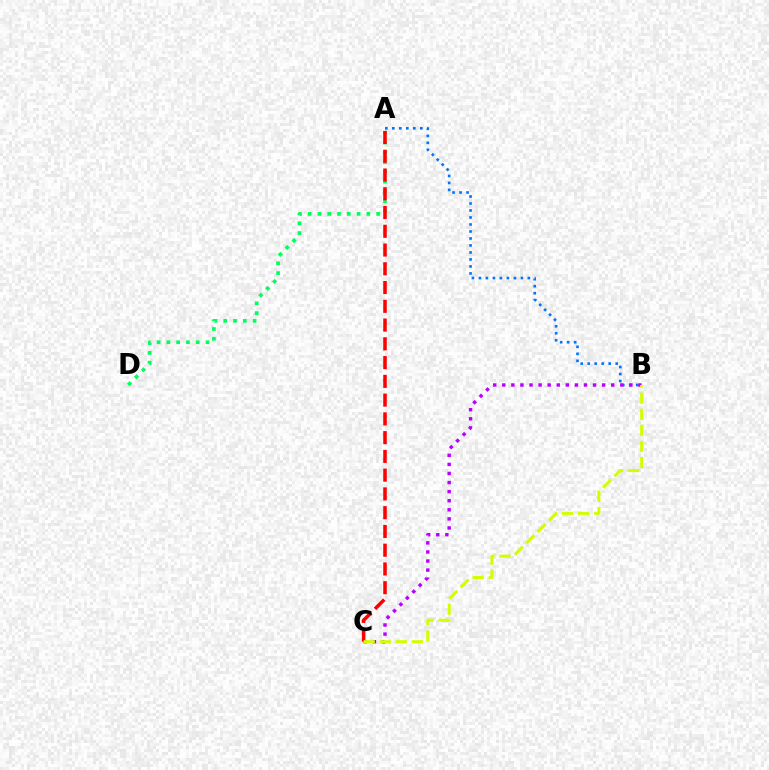{('A', 'B'): [{'color': '#0074ff', 'line_style': 'dotted', 'thickness': 1.9}], ('B', 'C'): [{'color': '#b900ff', 'line_style': 'dotted', 'thickness': 2.47}, {'color': '#d1ff00', 'line_style': 'dashed', 'thickness': 2.18}], ('A', 'D'): [{'color': '#00ff5c', 'line_style': 'dotted', 'thickness': 2.66}], ('A', 'C'): [{'color': '#ff0000', 'line_style': 'dashed', 'thickness': 2.55}]}